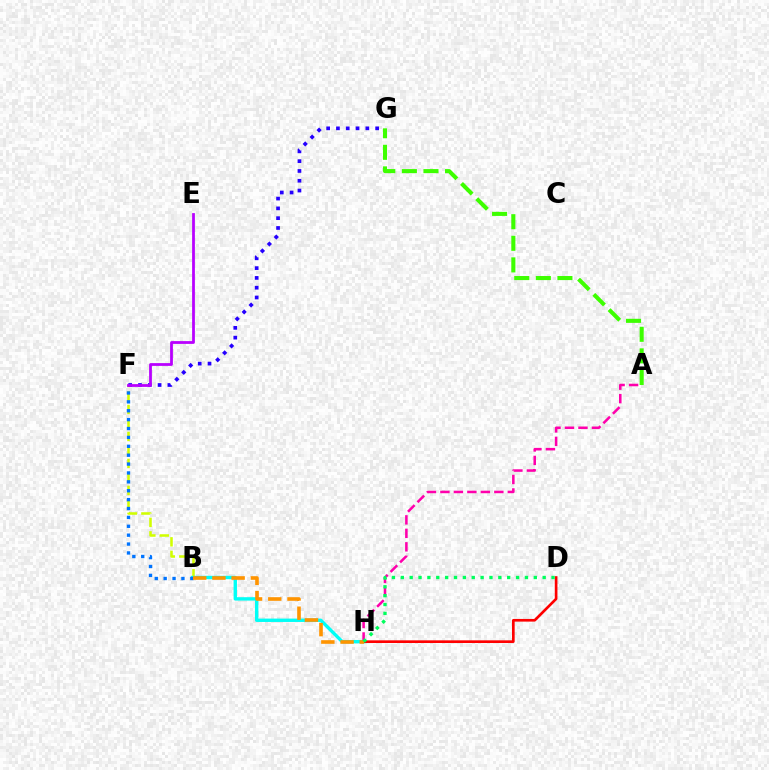{('A', 'G'): [{'color': '#3dff00', 'line_style': 'dashed', 'thickness': 2.93}], ('B', 'F'): [{'color': '#d1ff00', 'line_style': 'dashed', 'thickness': 1.83}, {'color': '#0074ff', 'line_style': 'dotted', 'thickness': 2.41}], ('B', 'H'): [{'color': '#00fff6', 'line_style': 'solid', 'thickness': 2.43}, {'color': '#ff9400', 'line_style': 'dashed', 'thickness': 2.61}], ('D', 'H'): [{'color': '#ff0000', 'line_style': 'solid', 'thickness': 1.92}, {'color': '#00ff5c', 'line_style': 'dotted', 'thickness': 2.41}], ('A', 'H'): [{'color': '#ff00ac', 'line_style': 'dashed', 'thickness': 1.83}], ('F', 'G'): [{'color': '#2500ff', 'line_style': 'dotted', 'thickness': 2.66}], ('E', 'F'): [{'color': '#b900ff', 'line_style': 'solid', 'thickness': 1.99}]}